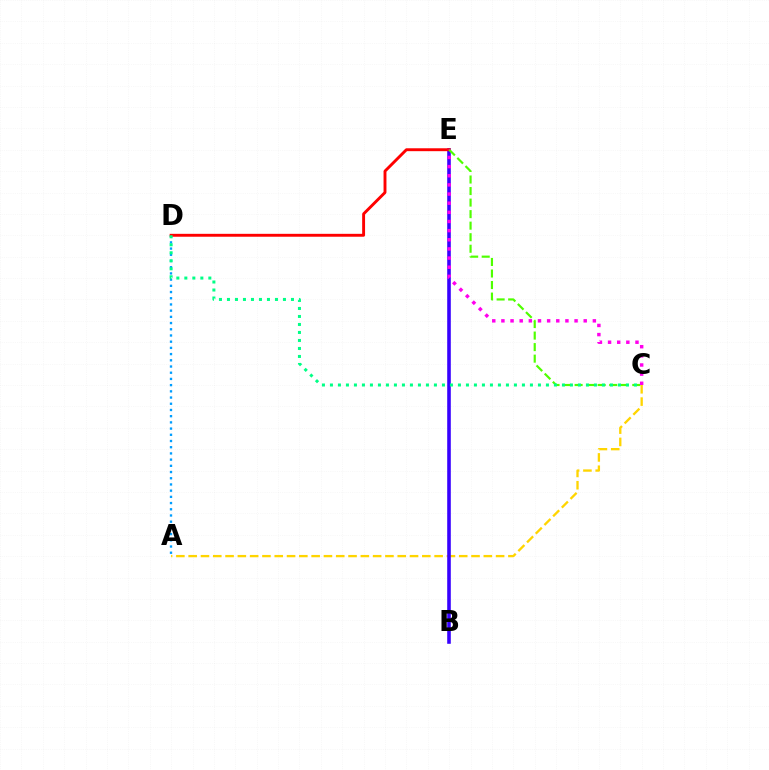{('A', 'C'): [{'color': '#ffd500', 'line_style': 'dashed', 'thickness': 1.67}], ('B', 'E'): [{'color': '#3700ff', 'line_style': 'solid', 'thickness': 2.58}], ('A', 'D'): [{'color': '#009eff', 'line_style': 'dotted', 'thickness': 1.69}], ('D', 'E'): [{'color': '#ff0000', 'line_style': 'solid', 'thickness': 2.09}], ('C', 'E'): [{'color': '#4fff00', 'line_style': 'dashed', 'thickness': 1.57}, {'color': '#ff00ed', 'line_style': 'dotted', 'thickness': 2.48}], ('C', 'D'): [{'color': '#00ff86', 'line_style': 'dotted', 'thickness': 2.17}]}